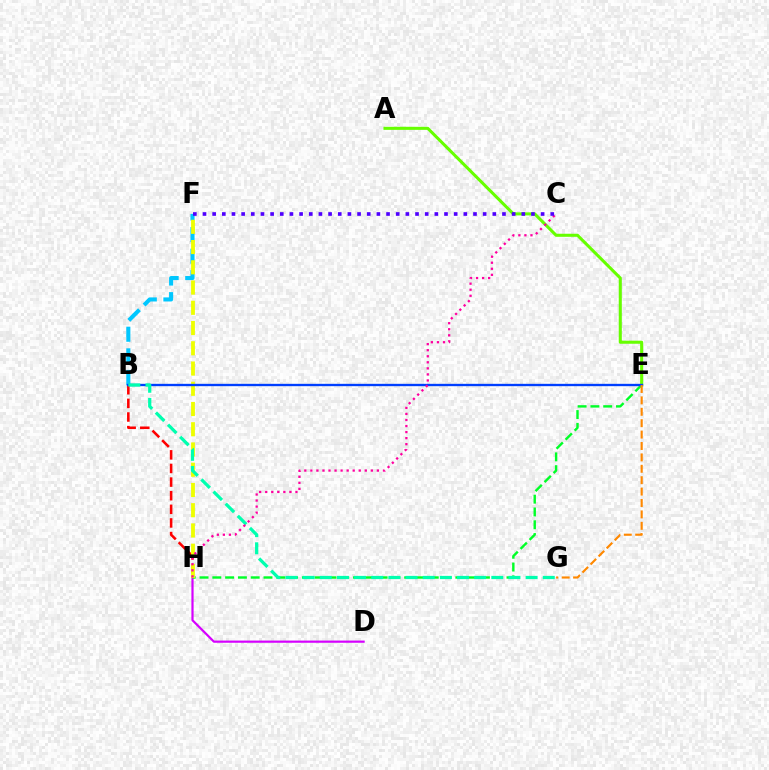{('B', 'H'): [{'color': '#ff0000', 'line_style': 'dashed', 'thickness': 1.85}], ('D', 'H'): [{'color': '#d600ff', 'line_style': 'solid', 'thickness': 1.58}], ('B', 'F'): [{'color': '#00c7ff', 'line_style': 'dashed', 'thickness': 2.94}], ('A', 'E'): [{'color': '#66ff00', 'line_style': 'solid', 'thickness': 2.21}], ('E', 'H'): [{'color': '#00ff27', 'line_style': 'dashed', 'thickness': 1.74}], ('F', 'H'): [{'color': '#eeff00', 'line_style': 'dashed', 'thickness': 2.75}], ('B', 'E'): [{'color': '#003fff', 'line_style': 'solid', 'thickness': 1.69}], ('B', 'G'): [{'color': '#00ffaf', 'line_style': 'dashed', 'thickness': 2.33}], ('E', 'G'): [{'color': '#ff8800', 'line_style': 'dashed', 'thickness': 1.55}], ('C', 'H'): [{'color': '#ff00a0', 'line_style': 'dotted', 'thickness': 1.64}], ('C', 'F'): [{'color': '#4f00ff', 'line_style': 'dotted', 'thickness': 2.62}]}